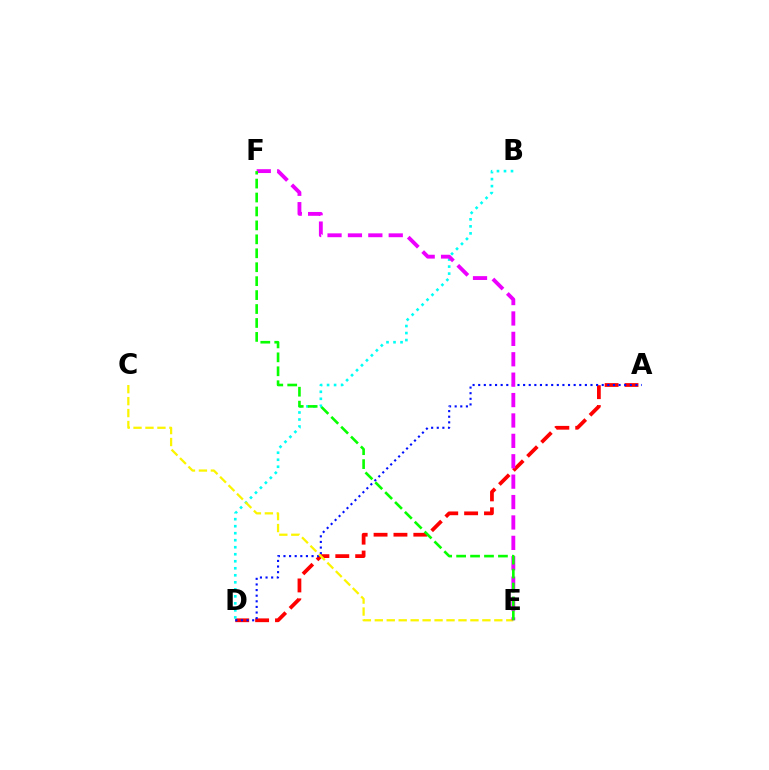{('A', 'D'): [{'color': '#ff0000', 'line_style': 'dashed', 'thickness': 2.7}, {'color': '#0010ff', 'line_style': 'dotted', 'thickness': 1.53}], ('B', 'D'): [{'color': '#00fff6', 'line_style': 'dotted', 'thickness': 1.91}], ('C', 'E'): [{'color': '#fcf500', 'line_style': 'dashed', 'thickness': 1.62}], ('E', 'F'): [{'color': '#ee00ff', 'line_style': 'dashed', 'thickness': 2.77}, {'color': '#08ff00', 'line_style': 'dashed', 'thickness': 1.89}]}